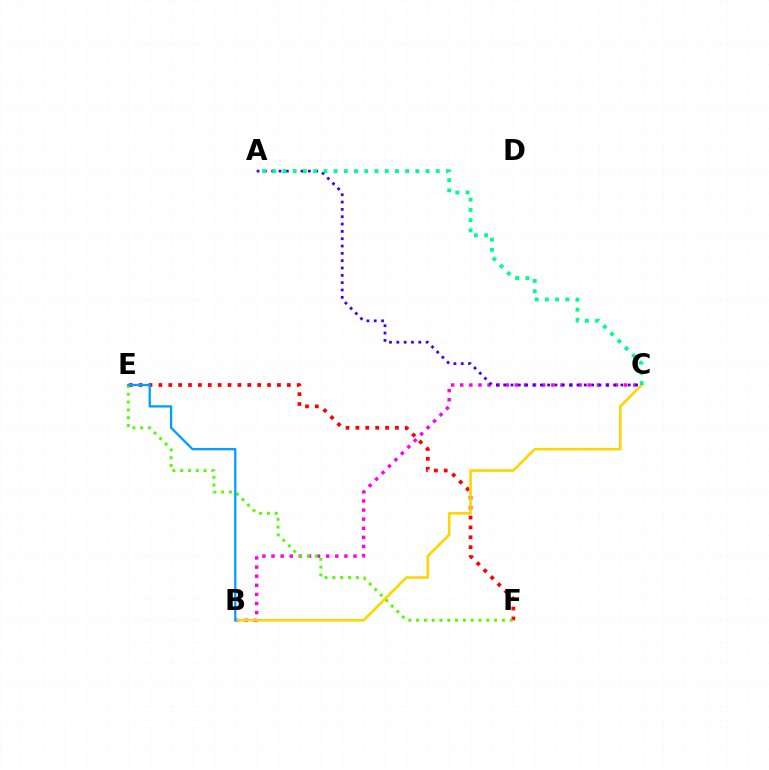{('E', 'F'): [{'color': '#ff0000', 'line_style': 'dotted', 'thickness': 2.68}, {'color': '#4fff00', 'line_style': 'dotted', 'thickness': 2.12}], ('B', 'C'): [{'color': '#ff00ed', 'line_style': 'dotted', 'thickness': 2.47}, {'color': '#ffd500', 'line_style': 'solid', 'thickness': 1.87}], ('A', 'C'): [{'color': '#3700ff', 'line_style': 'dotted', 'thickness': 1.99}, {'color': '#00ff86', 'line_style': 'dotted', 'thickness': 2.78}], ('B', 'E'): [{'color': '#009eff', 'line_style': 'solid', 'thickness': 1.64}]}